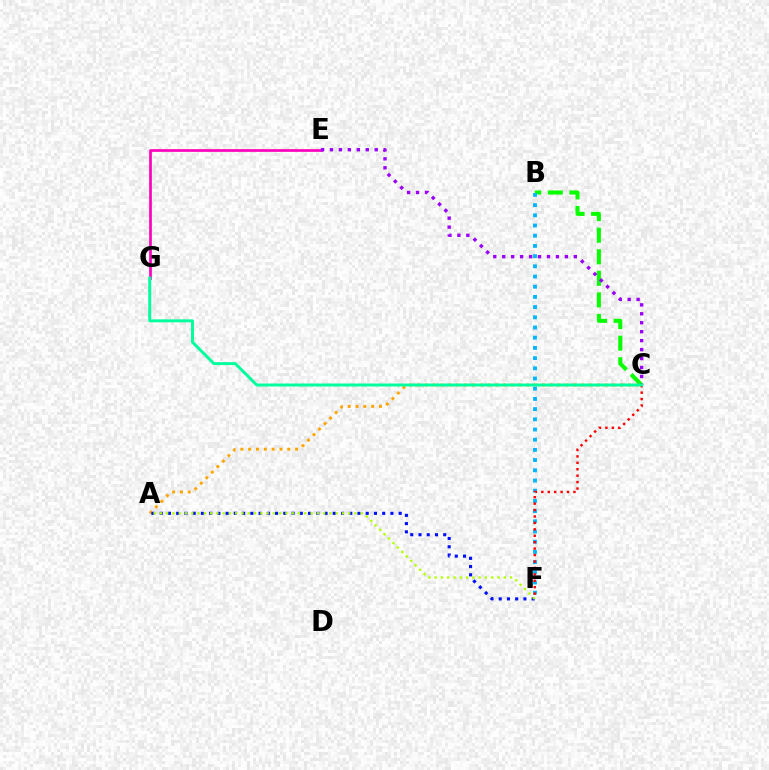{('A', 'C'): [{'color': '#ffa500', 'line_style': 'dotted', 'thickness': 2.12}], ('A', 'F'): [{'color': '#0010ff', 'line_style': 'dotted', 'thickness': 2.24}, {'color': '#b3ff00', 'line_style': 'dotted', 'thickness': 1.71}], ('B', 'C'): [{'color': '#08ff00', 'line_style': 'dashed', 'thickness': 2.93}], ('B', 'F'): [{'color': '#00b5ff', 'line_style': 'dotted', 'thickness': 2.77}], ('E', 'G'): [{'color': '#ff00bd', 'line_style': 'solid', 'thickness': 1.93}], ('C', 'F'): [{'color': '#ff0000', 'line_style': 'dotted', 'thickness': 1.75}], ('C', 'E'): [{'color': '#9b00ff', 'line_style': 'dotted', 'thickness': 2.43}], ('C', 'G'): [{'color': '#00ff9d', 'line_style': 'solid', 'thickness': 2.13}]}